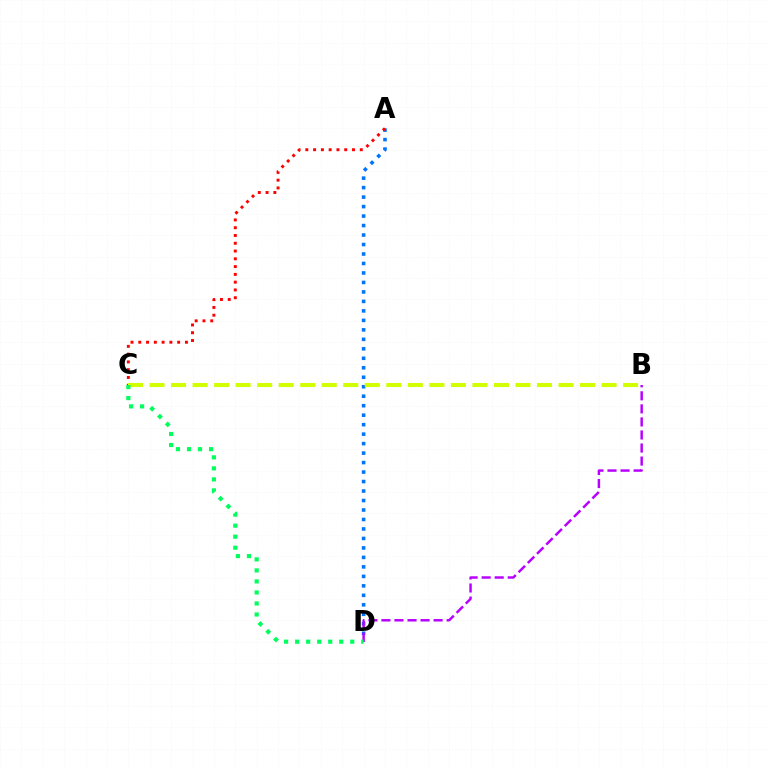{('A', 'D'): [{'color': '#0074ff', 'line_style': 'dotted', 'thickness': 2.58}], ('B', 'D'): [{'color': '#b900ff', 'line_style': 'dashed', 'thickness': 1.77}], ('A', 'C'): [{'color': '#ff0000', 'line_style': 'dotted', 'thickness': 2.11}], ('B', 'C'): [{'color': '#d1ff00', 'line_style': 'dashed', 'thickness': 2.92}], ('C', 'D'): [{'color': '#00ff5c', 'line_style': 'dotted', 'thickness': 2.99}]}